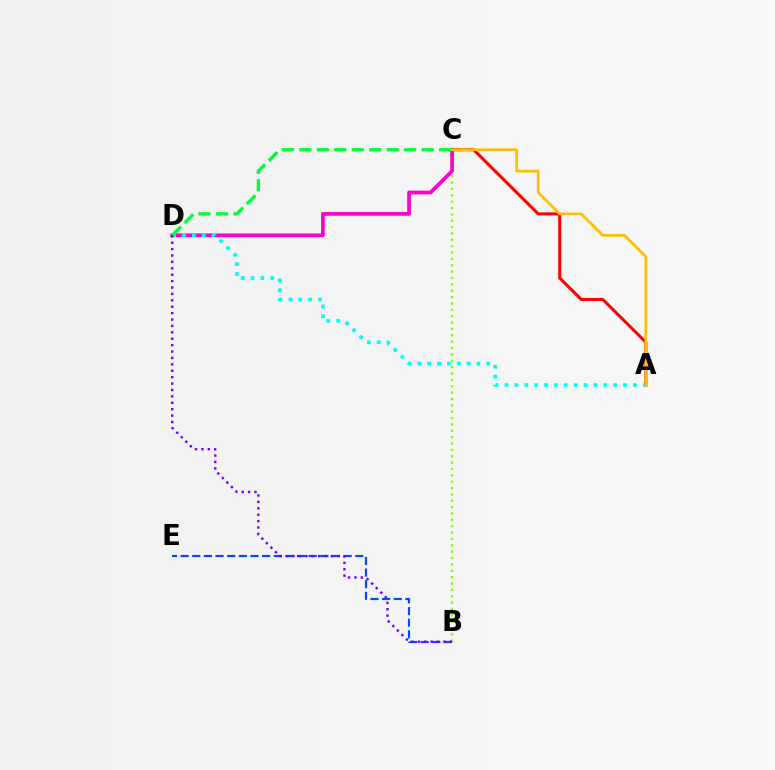{('B', 'E'): [{'color': '#004bff', 'line_style': 'dashed', 'thickness': 1.58}], ('B', 'C'): [{'color': '#84ff00', 'line_style': 'dotted', 'thickness': 1.73}], ('C', 'D'): [{'color': '#ff00cf', 'line_style': 'solid', 'thickness': 2.67}, {'color': '#00ff39', 'line_style': 'dashed', 'thickness': 2.37}], ('A', 'C'): [{'color': '#ff0000', 'line_style': 'solid', 'thickness': 2.18}, {'color': '#ffbd00', 'line_style': 'solid', 'thickness': 1.95}], ('A', 'D'): [{'color': '#00fff6', 'line_style': 'dotted', 'thickness': 2.68}], ('B', 'D'): [{'color': '#7200ff', 'line_style': 'dotted', 'thickness': 1.74}]}